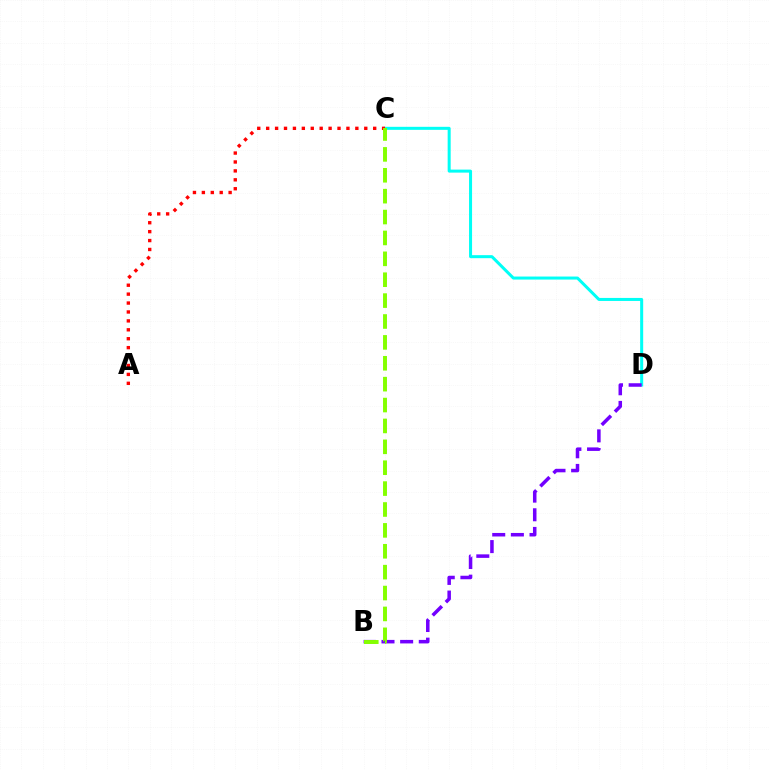{('C', 'D'): [{'color': '#00fff6', 'line_style': 'solid', 'thickness': 2.18}], ('A', 'C'): [{'color': '#ff0000', 'line_style': 'dotted', 'thickness': 2.42}], ('B', 'D'): [{'color': '#7200ff', 'line_style': 'dashed', 'thickness': 2.53}], ('B', 'C'): [{'color': '#84ff00', 'line_style': 'dashed', 'thickness': 2.84}]}